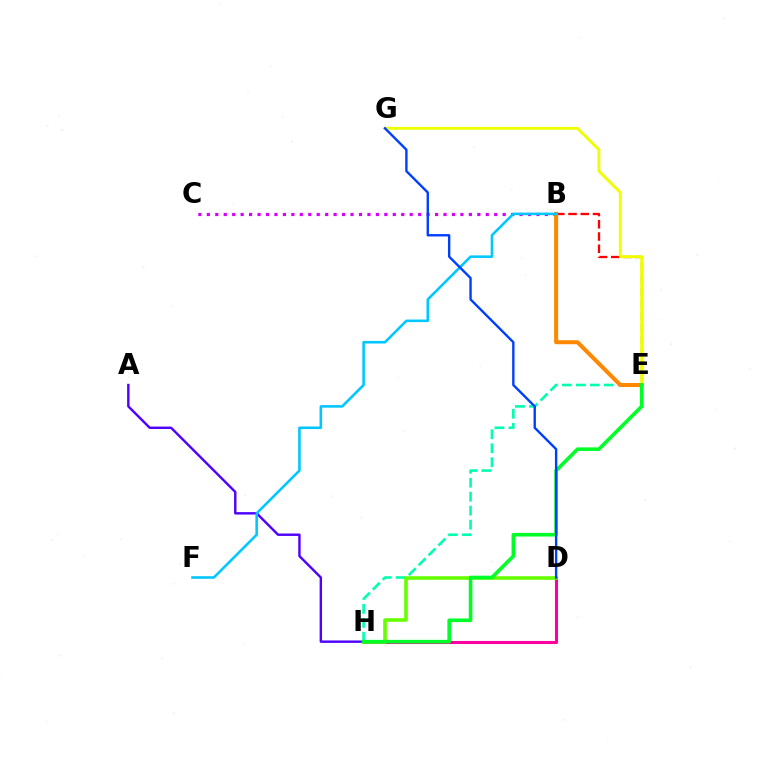{('D', 'H'): [{'color': '#ff00a0', 'line_style': 'solid', 'thickness': 2.21}, {'color': '#66ff00', 'line_style': 'solid', 'thickness': 2.6}], ('B', 'C'): [{'color': '#d600ff', 'line_style': 'dotted', 'thickness': 2.3}], ('B', 'E'): [{'color': '#ff0000', 'line_style': 'dashed', 'thickness': 1.66}, {'color': '#ff8800', 'line_style': 'solid', 'thickness': 2.88}], ('A', 'H'): [{'color': '#4f00ff', 'line_style': 'solid', 'thickness': 1.74}], ('E', 'G'): [{'color': '#eeff00', 'line_style': 'solid', 'thickness': 2.08}], ('E', 'H'): [{'color': '#00ffaf', 'line_style': 'dashed', 'thickness': 1.9}, {'color': '#00ff27', 'line_style': 'solid', 'thickness': 2.59}], ('B', 'F'): [{'color': '#00c7ff', 'line_style': 'solid', 'thickness': 1.85}], ('D', 'G'): [{'color': '#003fff', 'line_style': 'solid', 'thickness': 1.71}]}